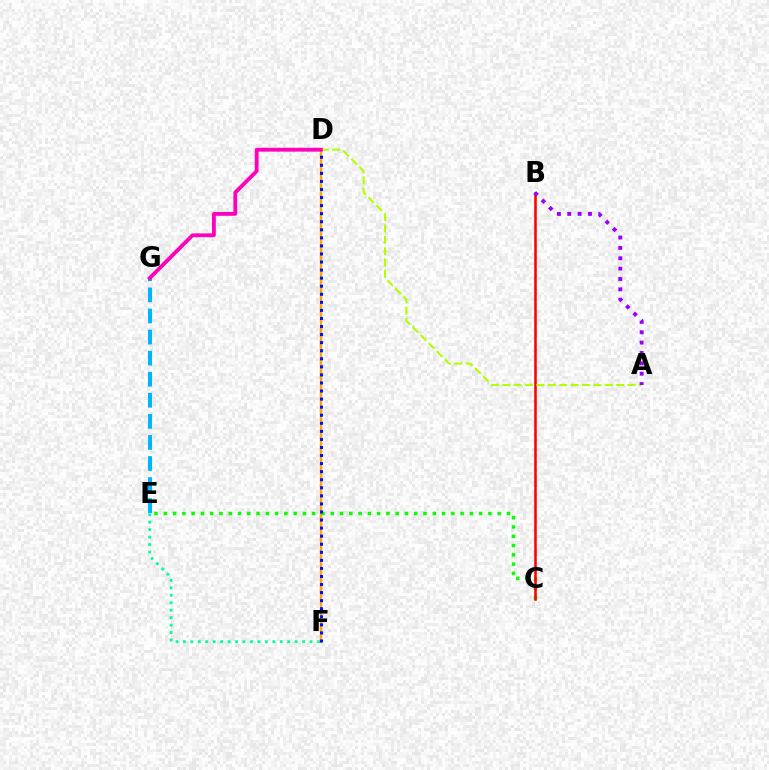{('E', 'G'): [{'color': '#00b5ff', 'line_style': 'dashed', 'thickness': 2.86}], ('E', 'F'): [{'color': '#00ff9d', 'line_style': 'dotted', 'thickness': 2.02}], ('D', 'F'): [{'color': '#ffa500', 'line_style': 'solid', 'thickness': 1.7}, {'color': '#0010ff', 'line_style': 'dotted', 'thickness': 2.19}], ('C', 'E'): [{'color': '#08ff00', 'line_style': 'dotted', 'thickness': 2.52}], ('B', 'C'): [{'color': '#ff0000', 'line_style': 'solid', 'thickness': 1.84}], ('A', 'D'): [{'color': '#b3ff00', 'line_style': 'dashed', 'thickness': 1.55}], ('D', 'G'): [{'color': '#ff00bd', 'line_style': 'solid', 'thickness': 2.75}], ('A', 'B'): [{'color': '#9b00ff', 'line_style': 'dotted', 'thickness': 2.81}]}